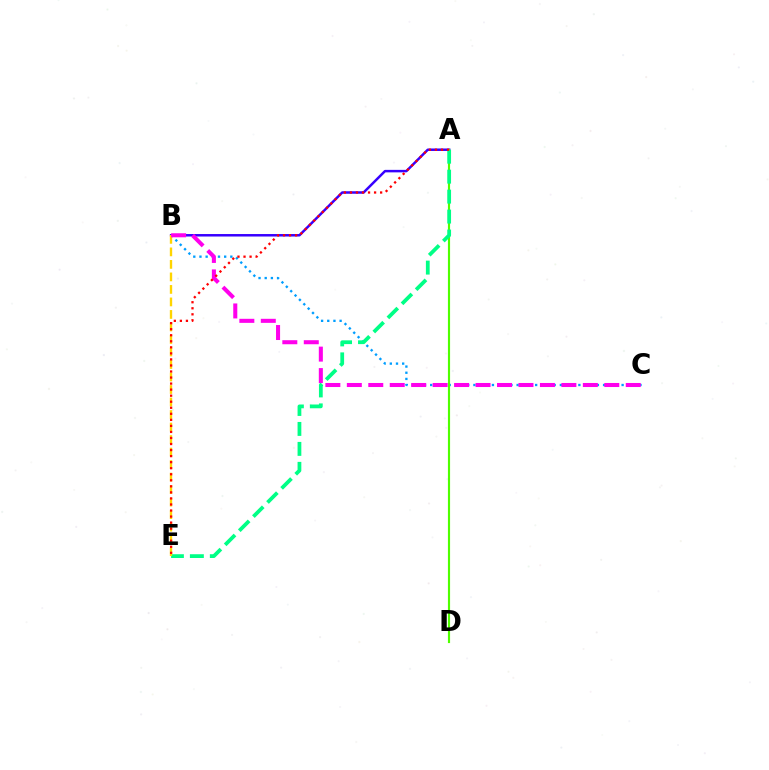{('B', 'C'): [{'color': '#009eff', 'line_style': 'dotted', 'thickness': 1.68}, {'color': '#ff00ed', 'line_style': 'dashed', 'thickness': 2.91}], ('A', 'B'): [{'color': '#3700ff', 'line_style': 'solid', 'thickness': 1.79}], ('A', 'D'): [{'color': '#4fff00', 'line_style': 'solid', 'thickness': 1.55}], ('A', 'E'): [{'color': '#00ff86', 'line_style': 'dashed', 'thickness': 2.71}, {'color': '#ff0000', 'line_style': 'dotted', 'thickness': 1.64}], ('B', 'E'): [{'color': '#ffd500', 'line_style': 'dashed', 'thickness': 1.7}]}